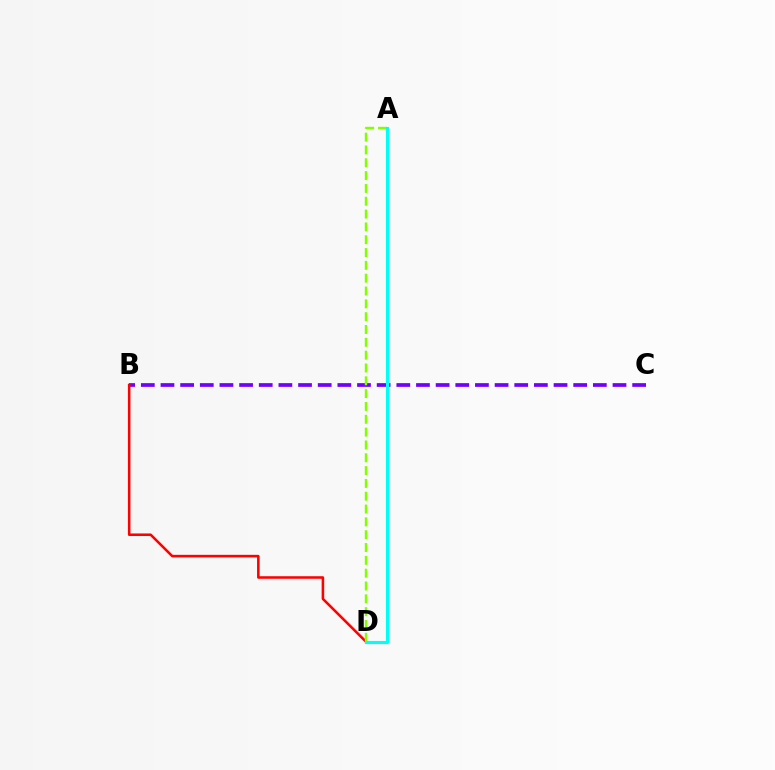{('B', 'C'): [{'color': '#7200ff', 'line_style': 'dashed', 'thickness': 2.67}], ('B', 'D'): [{'color': '#ff0000', 'line_style': 'solid', 'thickness': 1.84}], ('A', 'D'): [{'color': '#84ff00', 'line_style': 'dashed', 'thickness': 1.74}, {'color': '#00fff6', 'line_style': 'solid', 'thickness': 2.23}]}